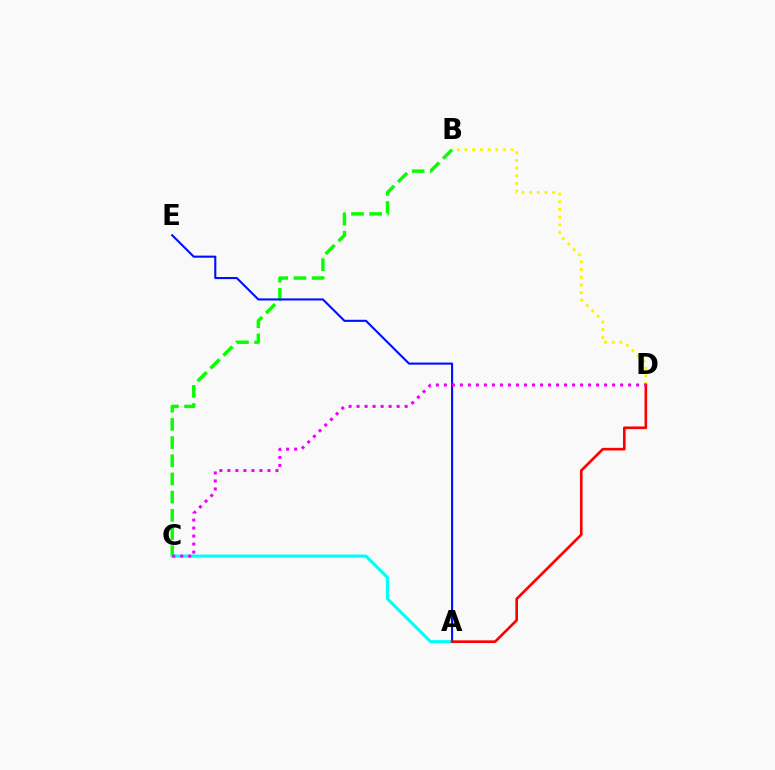{('B', 'C'): [{'color': '#08ff00', 'line_style': 'dashed', 'thickness': 2.47}], ('B', 'D'): [{'color': '#fcf500', 'line_style': 'dotted', 'thickness': 2.08}], ('A', 'C'): [{'color': '#00fff6', 'line_style': 'solid', 'thickness': 2.24}], ('A', 'E'): [{'color': '#0010ff', 'line_style': 'solid', 'thickness': 1.51}], ('A', 'D'): [{'color': '#ff0000', 'line_style': 'solid', 'thickness': 1.9}], ('C', 'D'): [{'color': '#ee00ff', 'line_style': 'dotted', 'thickness': 2.18}]}